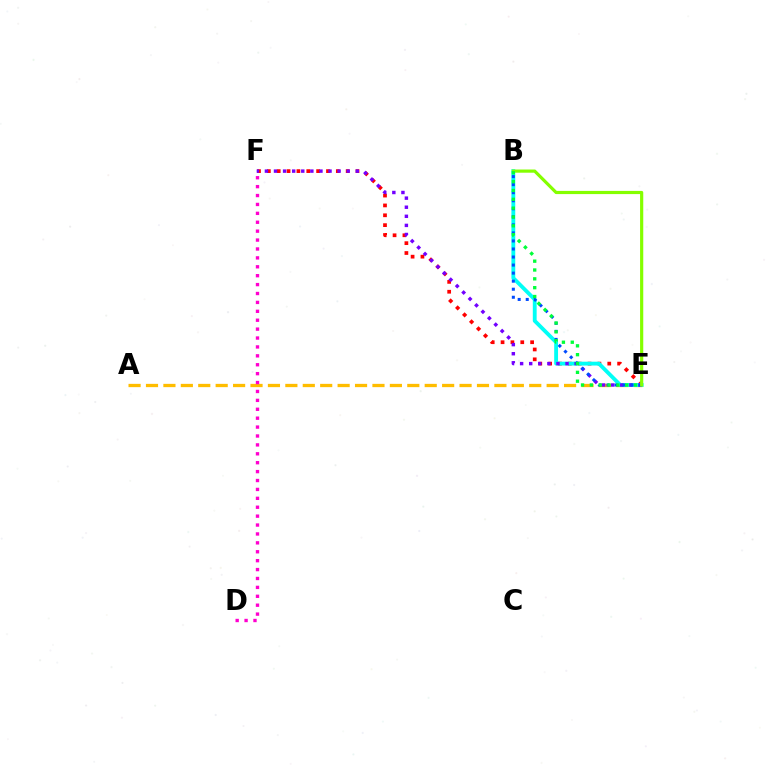{('A', 'E'): [{'color': '#ffbd00', 'line_style': 'dashed', 'thickness': 2.37}], ('E', 'F'): [{'color': '#ff0000', 'line_style': 'dotted', 'thickness': 2.68}, {'color': '#7200ff', 'line_style': 'dotted', 'thickness': 2.47}], ('D', 'F'): [{'color': '#ff00cf', 'line_style': 'dotted', 'thickness': 2.42}], ('B', 'E'): [{'color': '#00fff6', 'line_style': 'solid', 'thickness': 2.77}, {'color': '#004bff', 'line_style': 'dotted', 'thickness': 2.19}, {'color': '#84ff00', 'line_style': 'solid', 'thickness': 2.29}, {'color': '#00ff39', 'line_style': 'dotted', 'thickness': 2.4}]}